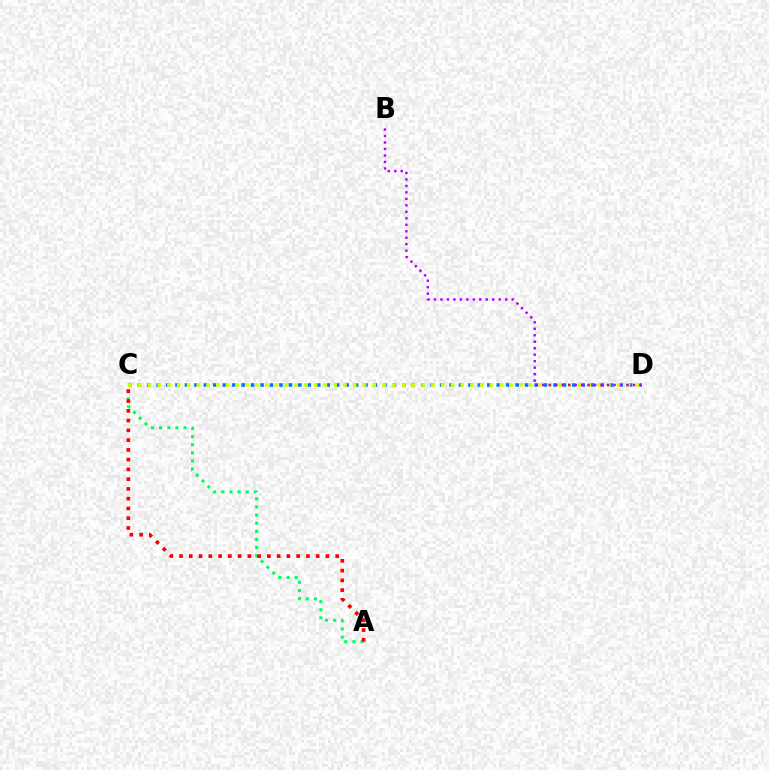{('A', 'C'): [{'color': '#00ff5c', 'line_style': 'dotted', 'thickness': 2.21}, {'color': '#ff0000', 'line_style': 'dotted', 'thickness': 2.65}], ('C', 'D'): [{'color': '#0074ff', 'line_style': 'dotted', 'thickness': 2.57}, {'color': '#d1ff00', 'line_style': 'dotted', 'thickness': 2.66}], ('B', 'D'): [{'color': '#b900ff', 'line_style': 'dotted', 'thickness': 1.76}]}